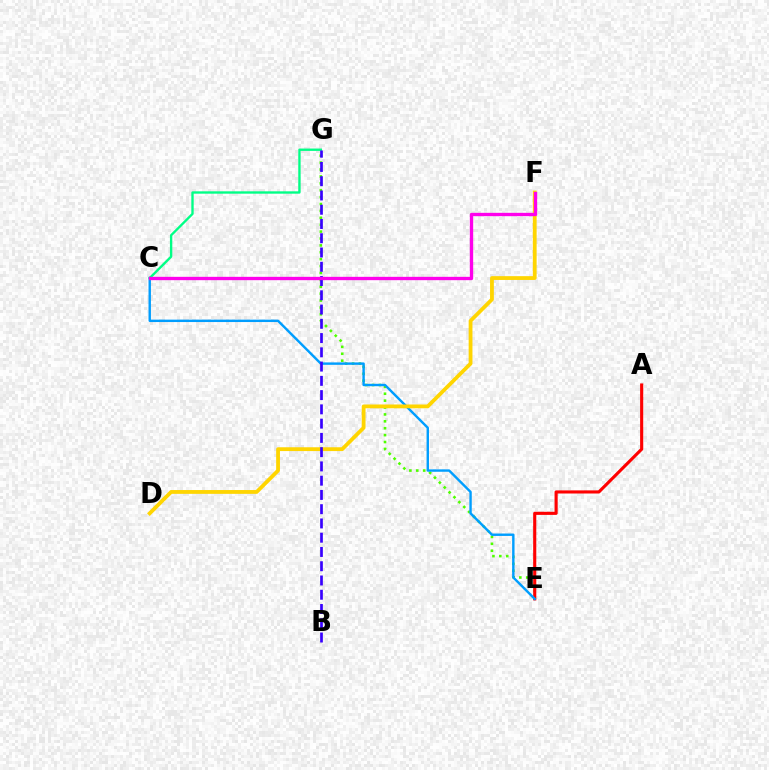{('E', 'G'): [{'color': '#4fff00', 'line_style': 'dotted', 'thickness': 1.87}], ('A', 'E'): [{'color': '#ff0000', 'line_style': 'solid', 'thickness': 2.24}], ('C', 'E'): [{'color': '#009eff', 'line_style': 'solid', 'thickness': 1.74}], ('D', 'F'): [{'color': '#ffd500', 'line_style': 'solid', 'thickness': 2.74}], ('C', 'G'): [{'color': '#00ff86', 'line_style': 'solid', 'thickness': 1.7}], ('B', 'G'): [{'color': '#3700ff', 'line_style': 'dashed', 'thickness': 1.94}], ('C', 'F'): [{'color': '#ff00ed', 'line_style': 'solid', 'thickness': 2.4}]}